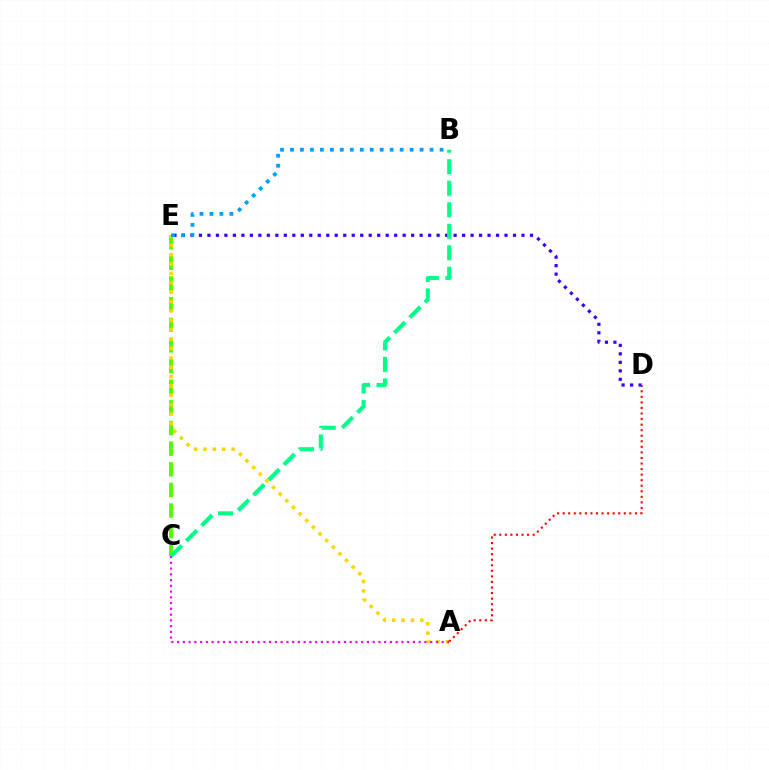{('C', 'E'): [{'color': '#4fff00', 'line_style': 'dashed', 'thickness': 2.8}], ('A', 'E'): [{'color': '#ffd500', 'line_style': 'dotted', 'thickness': 2.55}], ('A', 'C'): [{'color': '#ff00ed', 'line_style': 'dotted', 'thickness': 1.56}], ('A', 'D'): [{'color': '#ff0000', 'line_style': 'dotted', 'thickness': 1.51}], ('D', 'E'): [{'color': '#3700ff', 'line_style': 'dotted', 'thickness': 2.31}], ('B', 'C'): [{'color': '#00ff86', 'line_style': 'dashed', 'thickness': 2.92}], ('B', 'E'): [{'color': '#009eff', 'line_style': 'dotted', 'thickness': 2.71}]}